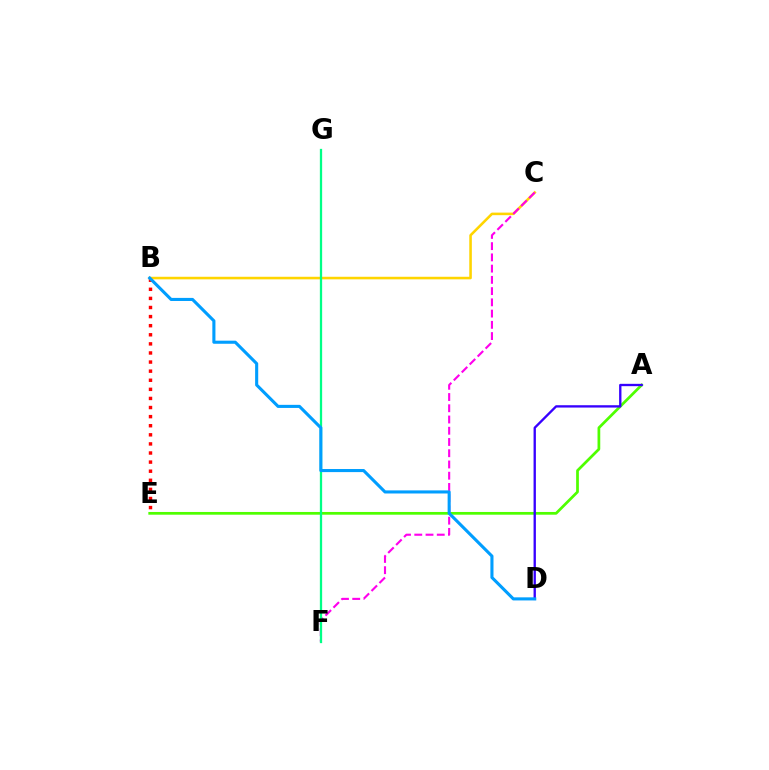{('A', 'E'): [{'color': '#4fff00', 'line_style': 'solid', 'thickness': 1.97}], ('B', 'E'): [{'color': '#ff0000', 'line_style': 'dotted', 'thickness': 2.47}], ('B', 'C'): [{'color': '#ffd500', 'line_style': 'solid', 'thickness': 1.85}], ('C', 'F'): [{'color': '#ff00ed', 'line_style': 'dashed', 'thickness': 1.53}], ('F', 'G'): [{'color': '#00ff86', 'line_style': 'solid', 'thickness': 1.64}], ('A', 'D'): [{'color': '#3700ff', 'line_style': 'solid', 'thickness': 1.68}], ('B', 'D'): [{'color': '#009eff', 'line_style': 'solid', 'thickness': 2.22}]}